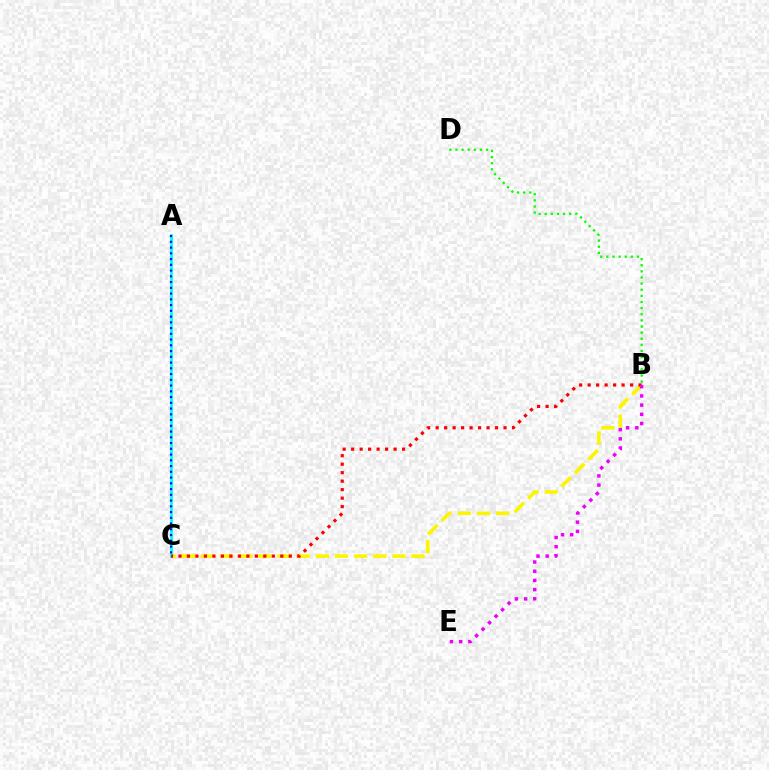{('B', 'C'): [{'color': '#fcf500', 'line_style': 'dashed', 'thickness': 2.6}, {'color': '#ff0000', 'line_style': 'dotted', 'thickness': 2.31}], ('A', 'C'): [{'color': '#00fff6', 'line_style': 'solid', 'thickness': 2.04}, {'color': '#0010ff', 'line_style': 'dotted', 'thickness': 1.56}], ('B', 'D'): [{'color': '#08ff00', 'line_style': 'dotted', 'thickness': 1.66}], ('B', 'E'): [{'color': '#ee00ff', 'line_style': 'dotted', 'thickness': 2.5}]}